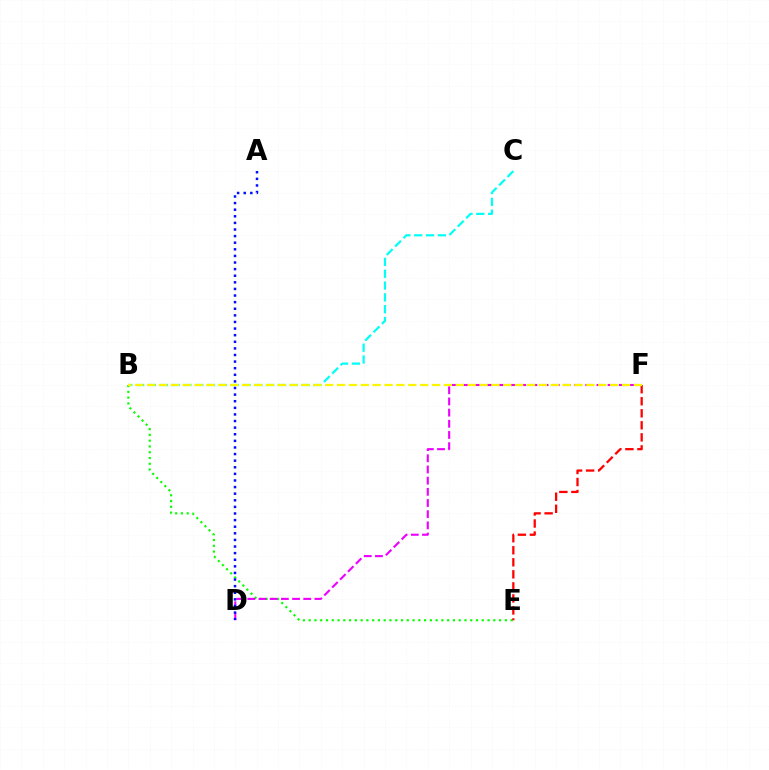{('B', 'C'): [{'color': '#00fff6', 'line_style': 'dashed', 'thickness': 1.61}], ('B', 'E'): [{'color': '#08ff00', 'line_style': 'dotted', 'thickness': 1.57}], ('D', 'F'): [{'color': '#ee00ff', 'line_style': 'dashed', 'thickness': 1.52}], ('E', 'F'): [{'color': '#ff0000', 'line_style': 'dashed', 'thickness': 1.64}], ('A', 'D'): [{'color': '#0010ff', 'line_style': 'dotted', 'thickness': 1.79}], ('B', 'F'): [{'color': '#fcf500', 'line_style': 'dashed', 'thickness': 1.61}]}